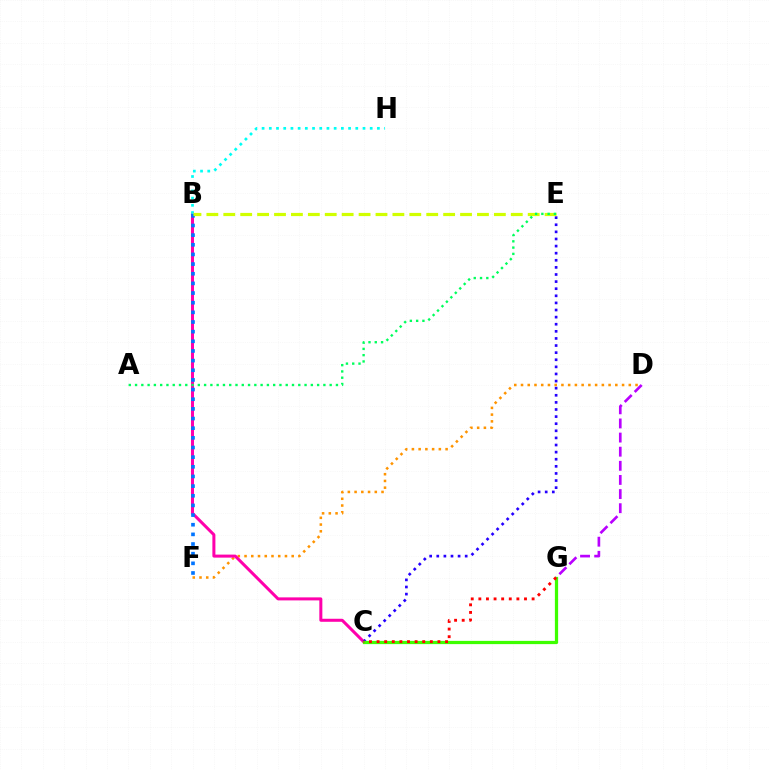{('D', 'F'): [{'color': '#ff9400', 'line_style': 'dotted', 'thickness': 1.83}], ('B', 'C'): [{'color': '#ff00ac', 'line_style': 'solid', 'thickness': 2.18}], ('D', 'G'): [{'color': '#b900ff', 'line_style': 'dashed', 'thickness': 1.92}], ('B', 'F'): [{'color': '#0074ff', 'line_style': 'dotted', 'thickness': 2.62}], ('B', 'H'): [{'color': '#00fff6', 'line_style': 'dotted', 'thickness': 1.96}], ('C', 'E'): [{'color': '#2500ff', 'line_style': 'dotted', 'thickness': 1.93}], ('C', 'G'): [{'color': '#3dff00', 'line_style': 'solid', 'thickness': 2.33}, {'color': '#ff0000', 'line_style': 'dotted', 'thickness': 2.07}], ('B', 'E'): [{'color': '#d1ff00', 'line_style': 'dashed', 'thickness': 2.3}], ('A', 'E'): [{'color': '#00ff5c', 'line_style': 'dotted', 'thickness': 1.71}]}